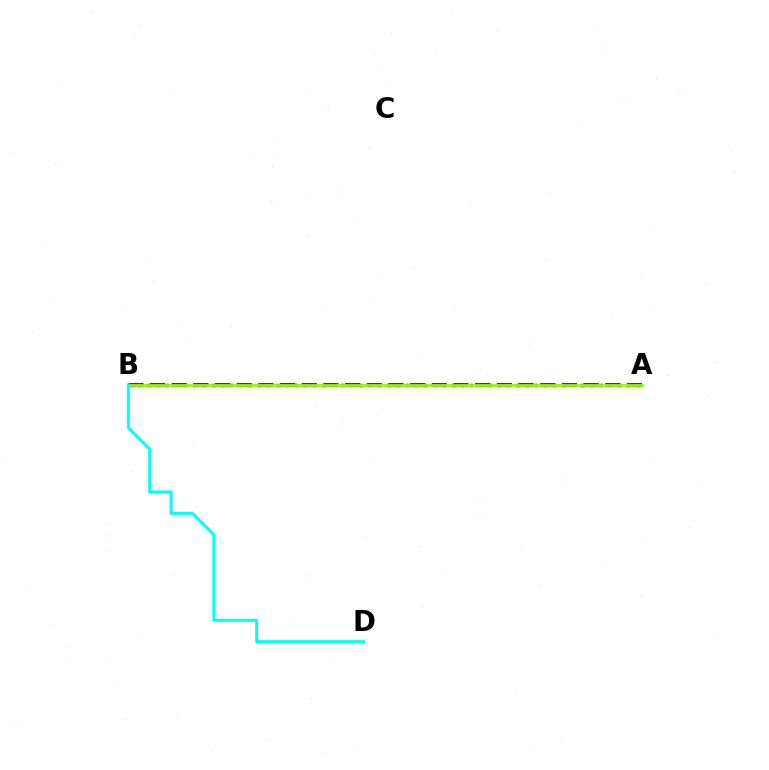{('A', 'B'): [{'color': '#7200ff', 'line_style': 'dashed', 'thickness': 2.95}, {'color': '#ff0000', 'line_style': 'dotted', 'thickness': 2.51}, {'color': '#84ff00', 'line_style': 'solid', 'thickness': 1.97}], ('B', 'D'): [{'color': '#00fff6', 'line_style': 'solid', 'thickness': 2.19}]}